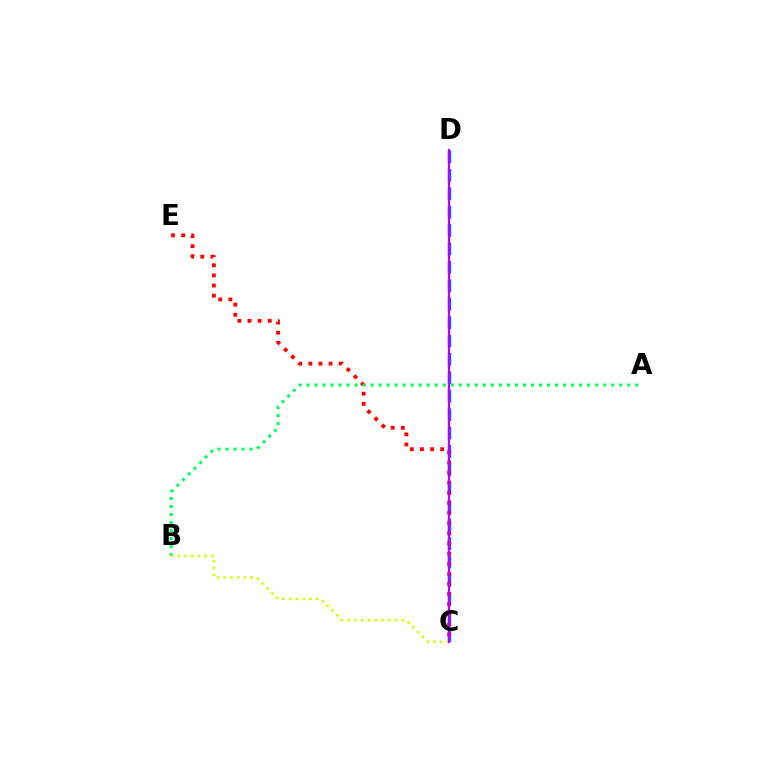{('C', 'D'): [{'color': '#0074ff', 'line_style': 'dashed', 'thickness': 2.5}, {'color': '#b900ff', 'line_style': 'solid', 'thickness': 1.59}], ('C', 'E'): [{'color': '#ff0000', 'line_style': 'dotted', 'thickness': 2.75}], ('A', 'B'): [{'color': '#00ff5c', 'line_style': 'dotted', 'thickness': 2.18}], ('B', 'C'): [{'color': '#d1ff00', 'line_style': 'dotted', 'thickness': 1.83}]}